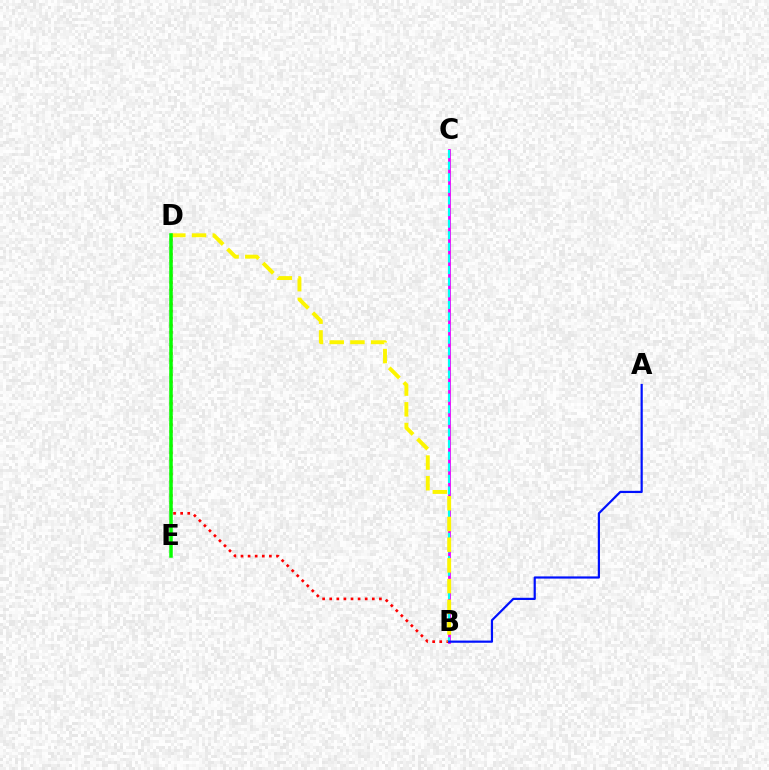{('B', 'D'): [{'color': '#ff0000', 'line_style': 'dotted', 'thickness': 1.93}, {'color': '#fcf500', 'line_style': 'dashed', 'thickness': 2.81}], ('B', 'C'): [{'color': '#ee00ff', 'line_style': 'solid', 'thickness': 2.0}, {'color': '#00fff6', 'line_style': 'dashed', 'thickness': 1.58}], ('D', 'E'): [{'color': '#08ff00', 'line_style': 'solid', 'thickness': 2.53}], ('A', 'B'): [{'color': '#0010ff', 'line_style': 'solid', 'thickness': 1.58}]}